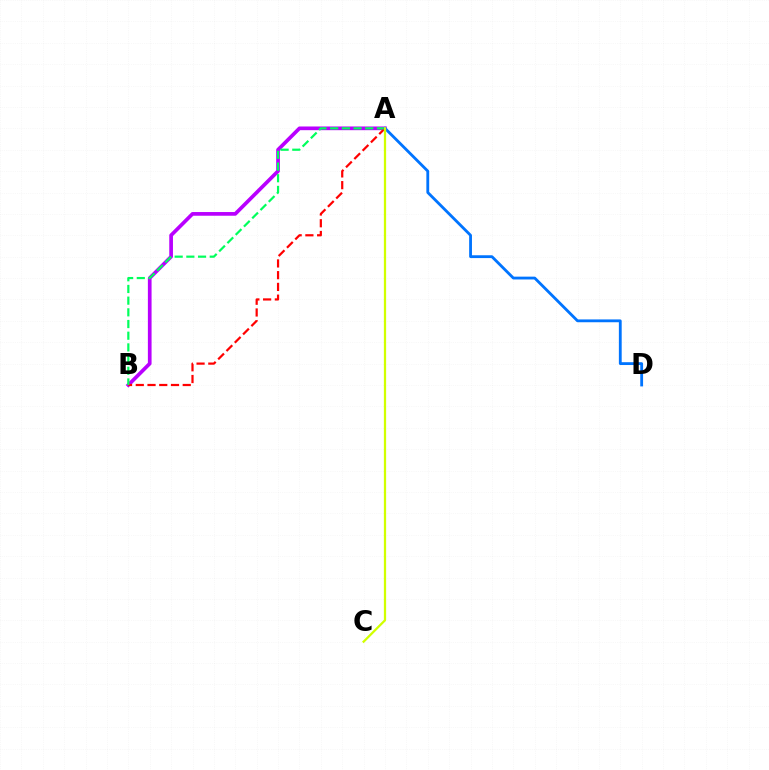{('A', 'B'): [{'color': '#b900ff', 'line_style': 'solid', 'thickness': 2.66}, {'color': '#ff0000', 'line_style': 'dashed', 'thickness': 1.59}, {'color': '#00ff5c', 'line_style': 'dashed', 'thickness': 1.59}], ('A', 'D'): [{'color': '#0074ff', 'line_style': 'solid', 'thickness': 2.03}], ('A', 'C'): [{'color': '#d1ff00', 'line_style': 'solid', 'thickness': 1.62}]}